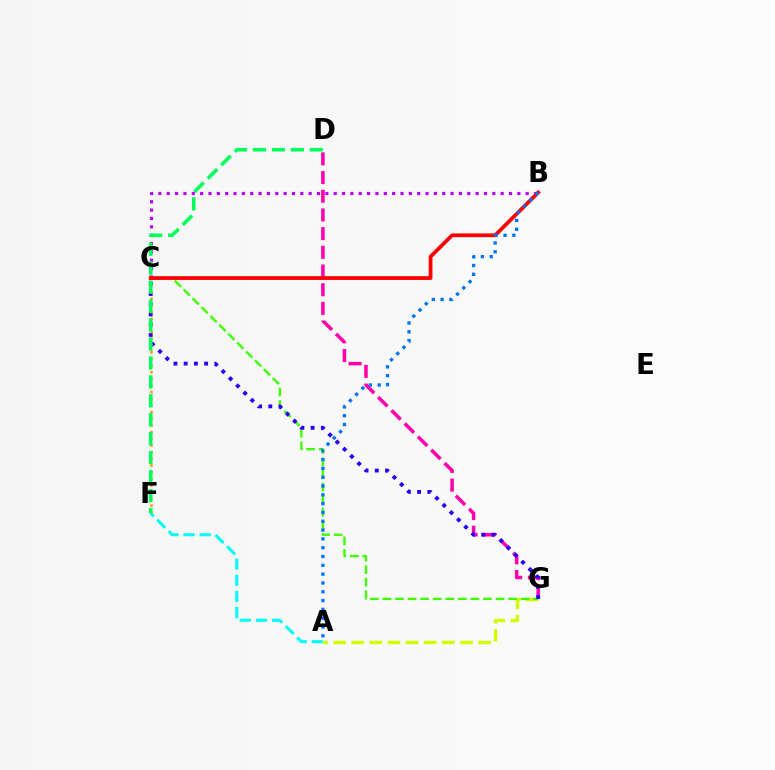{('A', 'G'): [{'color': '#d1ff00', 'line_style': 'dashed', 'thickness': 2.46}], ('A', 'F'): [{'color': '#00fff6', 'line_style': 'dashed', 'thickness': 2.2}], ('B', 'C'): [{'color': '#b900ff', 'line_style': 'dotted', 'thickness': 2.27}, {'color': '#ff0000', 'line_style': 'solid', 'thickness': 2.71}], ('C', 'G'): [{'color': '#3dff00', 'line_style': 'dashed', 'thickness': 1.71}, {'color': '#2500ff', 'line_style': 'dotted', 'thickness': 2.78}], ('D', 'G'): [{'color': '#ff00ac', 'line_style': 'dashed', 'thickness': 2.54}], ('C', 'F'): [{'color': '#ff9400', 'line_style': 'dotted', 'thickness': 1.81}], ('A', 'B'): [{'color': '#0074ff', 'line_style': 'dotted', 'thickness': 2.39}], ('D', 'F'): [{'color': '#00ff5c', 'line_style': 'dashed', 'thickness': 2.57}]}